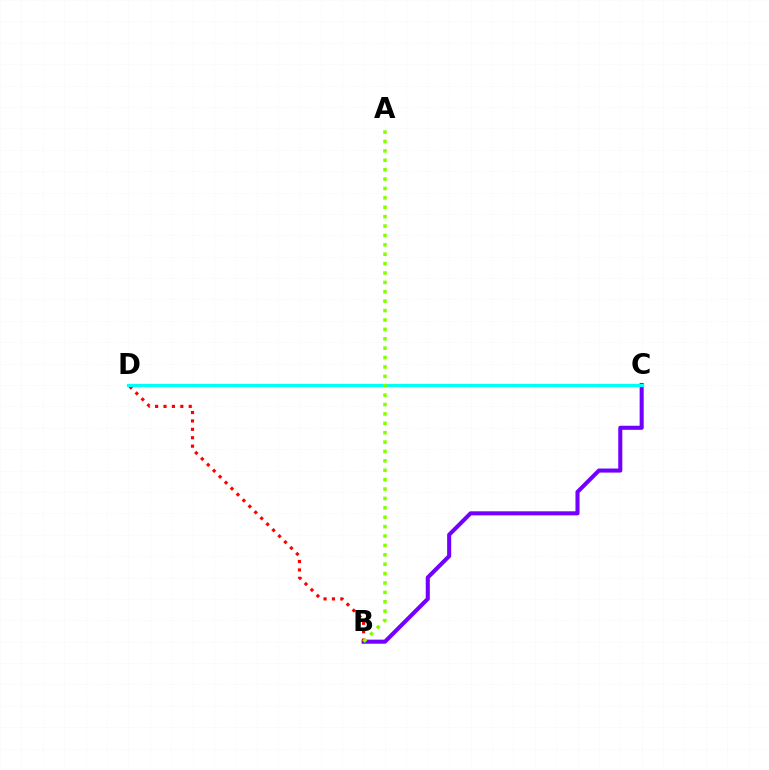{('B', 'C'): [{'color': '#7200ff', 'line_style': 'solid', 'thickness': 2.93}], ('B', 'D'): [{'color': '#ff0000', 'line_style': 'dotted', 'thickness': 2.28}], ('C', 'D'): [{'color': '#00fff6', 'line_style': 'solid', 'thickness': 2.37}], ('A', 'B'): [{'color': '#84ff00', 'line_style': 'dotted', 'thickness': 2.55}]}